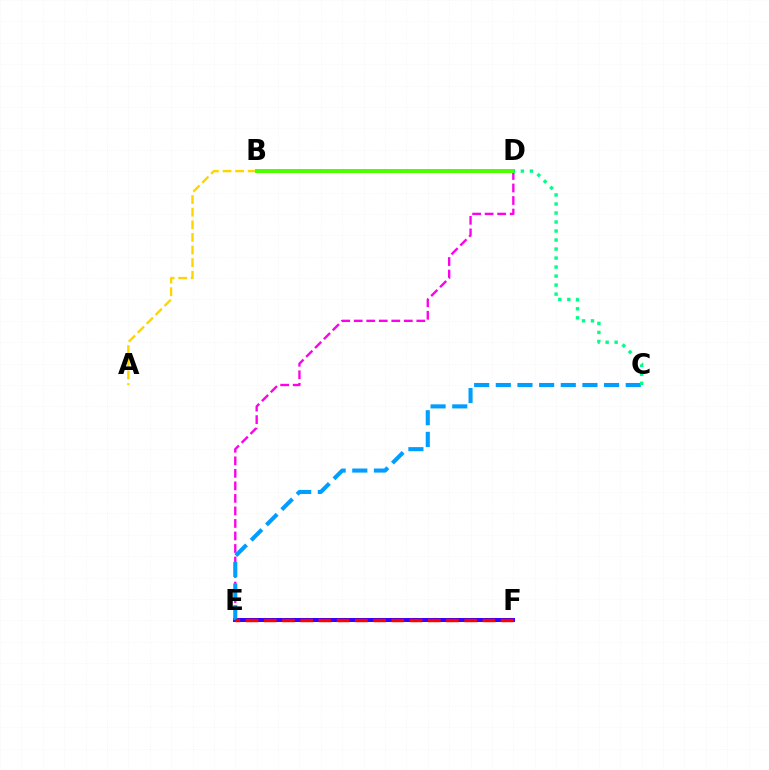{('A', 'B'): [{'color': '#ffd500', 'line_style': 'dashed', 'thickness': 1.71}], ('D', 'E'): [{'color': '#ff00ed', 'line_style': 'dashed', 'thickness': 1.7}], ('E', 'F'): [{'color': '#3700ff', 'line_style': 'solid', 'thickness': 2.86}, {'color': '#ff0000', 'line_style': 'dashed', 'thickness': 2.48}], ('C', 'E'): [{'color': '#009eff', 'line_style': 'dashed', 'thickness': 2.94}], ('B', 'D'): [{'color': '#4fff00', 'line_style': 'solid', 'thickness': 2.87}], ('C', 'D'): [{'color': '#00ff86', 'line_style': 'dotted', 'thickness': 2.45}]}